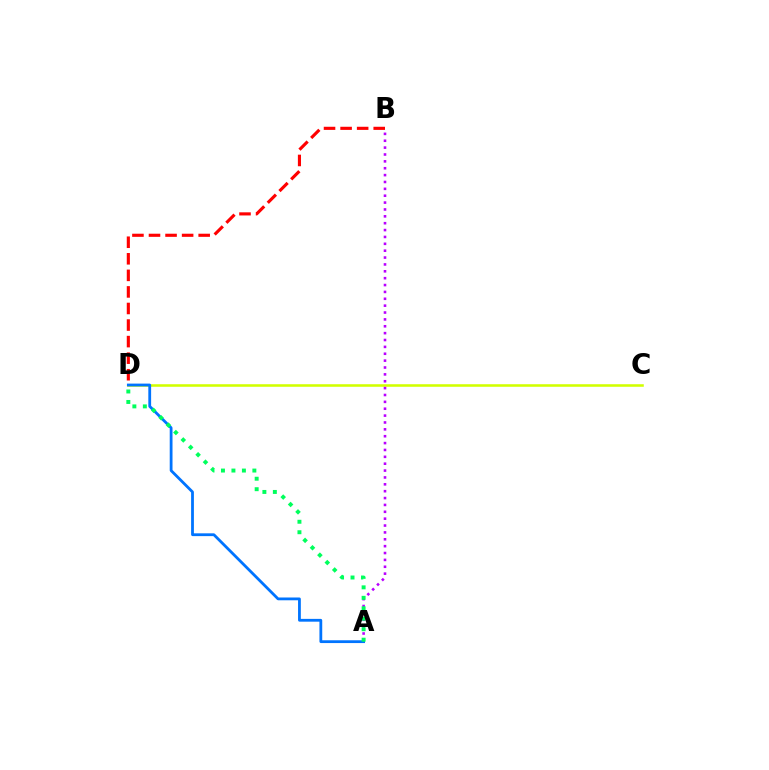{('C', 'D'): [{'color': '#d1ff00', 'line_style': 'solid', 'thickness': 1.84}], ('B', 'D'): [{'color': '#ff0000', 'line_style': 'dashed', 'thickness': 2.25}], ('A', 'B'): [{'color': '#b900ff', 'line_style': 'dotted', 'thickness': 1.87}], ('A', 'D'): [{'color': '#0074ff', 'line_style': 'solid', 'thickness': 2.01}, {'color': '#00ff5c', 'line_style': 'dotted', 'thickness': 2.84}]}